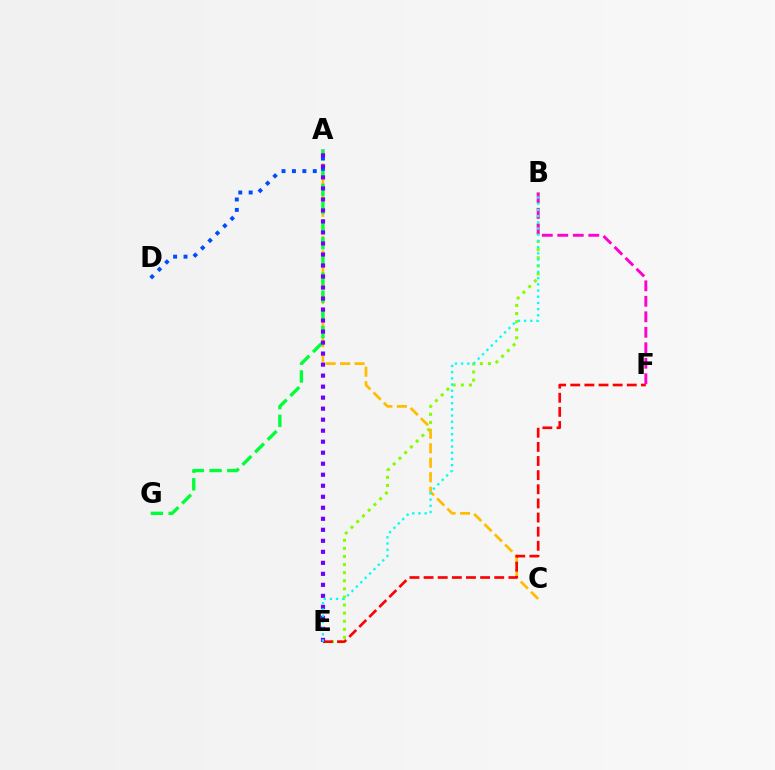{('B', 'E'): [{'color': '#84ff00', 'line_style': 'dotted', 'thickness': 2.2}, {'color': '#00fff6', 'line_style': 'dotted', 'thickness': 1.68}], ('A', 'C'): [{'color': '#ffbd00', 'line_style': 'dashed', 'thickness': 1.97}], ('E', 'F'): [{'color': '#ff0000', 'line_style': 'dashed', 'thickness': 1.92}], ('A', 'G'): [{'color': '#00ff39', 'line_style': 'dashed', 'thickness': 2.41}], ('A', 'D'): [{'color': '#004bff', 'line_style': 'dotted', 'thickness': 2.83}], ('B', 'F'): [{'color': '#ff00cf', 'line_style': 'dashed', 'thickness': 2.1}], ('A', 'E'): [{'color': '#7200ff', 'line_style': 'dotted', 'thickness': 2.99}]}